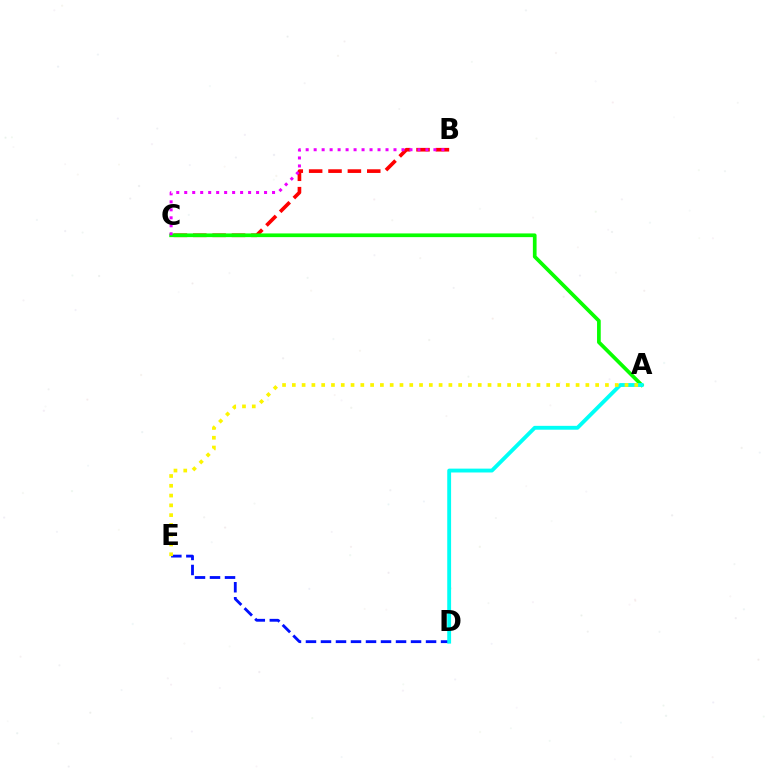{('D', 'E'): [{'color': '#0010ff', 'line_style': 'dashed', 'thickness': 2.04}], ('B', 'C'): [{'color': '#ff0000', 'line_style': 'dashed', 'thickness': 2.63}, {'color': '#ee00ff', 'line_style': 'dotted', 'thickness': 2.17}], ('A', 'C'): [{'color': '#08ff00', 'line_style': 'solid', 'thickness': 2.67}], ('A', 'D'): [{'color': '#00fff6', 'line_style': 'solid', 'thickness': 2.78}], ('A', 'E'): [{'color': '#fcf500', 'line_style': 'dotted', 'thickness': 2.66}]}